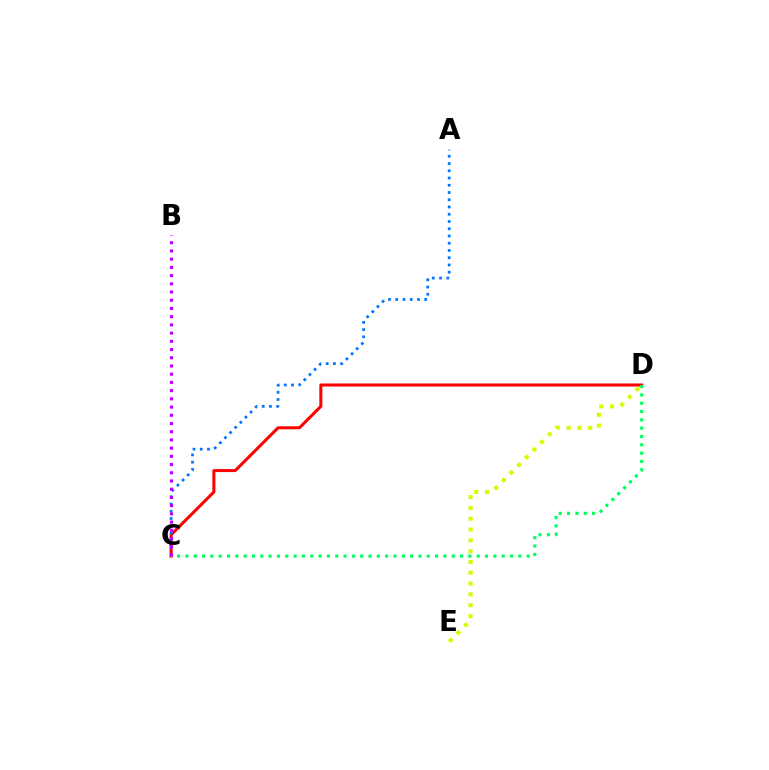{('C', 'D'): [{'color': '#ff0000', 'line_style': 'solid', 'thickness': 2.18}, {'color': '#00ff5c', 'line_style': 'dotted', 'thickness': 2.26}], ('D', 'E'): [{'color': '#d1ff00', 'line_style': 'dotted', 'thickness': 2.94}], ('A', 'C'): [{'color': '#0074ff', 'line_style': 'dotted', 'thickness': 1.97}], ('B', 'C'): [{'color': '#b900ff', 'line_style': 'dotted', 'thickness': 2.23}]}